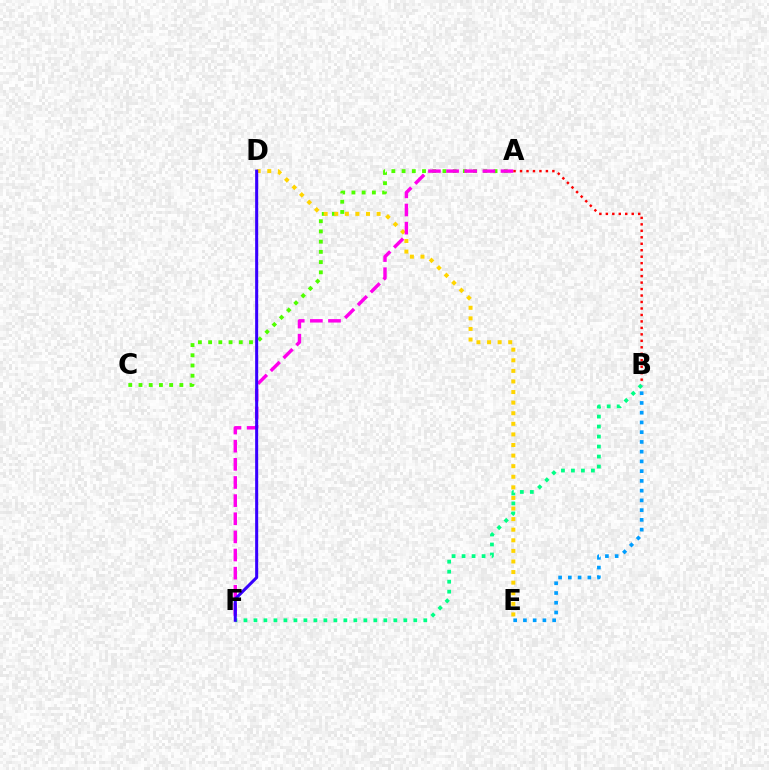{('A', 'C'): [{'color': '#4fff00', 'line_style': 'dotted', 'thickness': 2.78}], ('D', 'E'): [{'color': '#ffd500', 'line_style': 'dotted', 'thickness': 2.88}], ('A', 'F'): [{'color': '#ff00ed', 'line_style': 'dashed', 'thickness': 2.46}], ('B', 'E'): [{'color': '#009eff', 'line_style': 'dotted', 'thickness': 2.65}], ('B', 'F'): [{'color': '#00ff86', 'line_style': 'dotted', 'thickness': 2.71}], ('A', 'B'): [{'color': '#ff0000', 'line_style': 'dotted', 'thickness': 1.76}], ('D', 'F'): [{'color': '#3700ff', 'line_style': 'solid', 'thickness': 2.19}]}